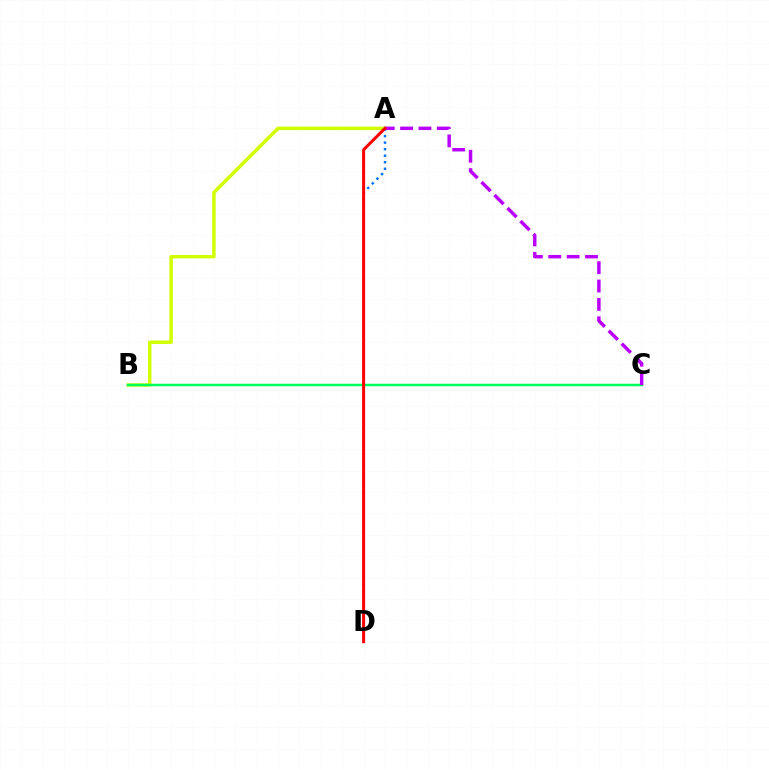{('A', 'B'): [{'color': '#d1ff00', 'line_style': 'solid', 'thickness': 2.5}], ('A', 'D'): [{'color': '#0074ff', 'line_style': 'dotted', 'thickness': 1.78}, {'color': '#ff0000', 'line_style': 'solid', 'thickness': 2.17}], ('B', 'C'): [{'color': '#00ff5c', 'line_style': 'solid', 'thickness': 1.8}], ('A', 'C'): [{'color': '#b900ff', 'line_style': 'dashed', 'thickness': 2.5}]}